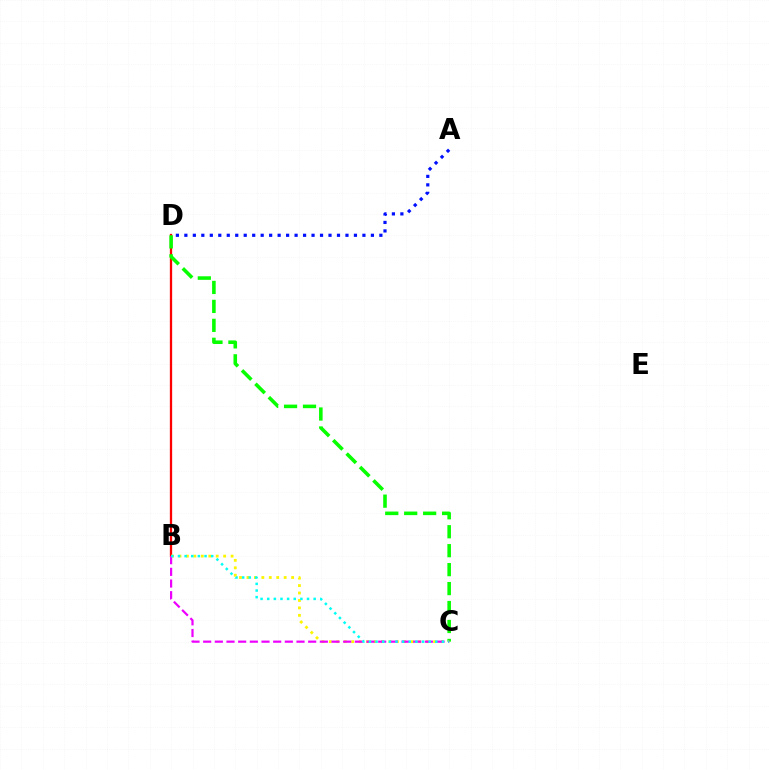{('B', 'D'): [{'color': '#ff0000', 'line_style': 'solid', 'thickness': 1.65}], ('C', 'D'): [{'color': '#08ff00', 'line_style': 'dashed', 'thickness': 2.57}], ('A', 'D'): [{'color': '#0010ff', 'line_style': 'dotted', 'thickness': 2.3}], ('B', 'C'): [{'color': '#fcf500', 'line_style': 'dotted', 'thickness': 2.02}, {'color': '#ee00ff', 'line_style': 'dashed', 'thickness': 1.59}, {'color': '#00fff6', 'line_style': 'dotted', 'thickness': 1.8}]}